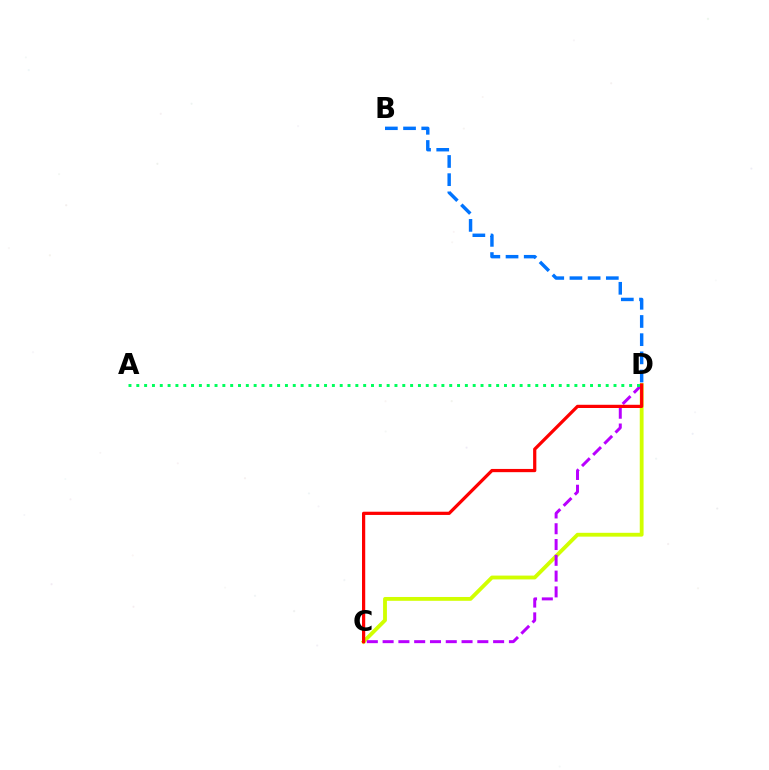{('B', 'D'): [{'color': '#0074ff', 'line_style': 'dashed', 'thickness': 2.47}], ('C', 'D'): [{'color': '#d1ff00', 'line_style': 'solid', 'thickness': 2.75}, {'color': '#b900ff', 'line_style': 'dashed', 'thickness': 2.14}, {'color': '#ff0000', 'line_style': 'solid', 'thickness': 2.32}], ('A', 'D'): [{'color': '#00ff5c', 'line_style': 'dotted', 'thickness': 2.13}]}